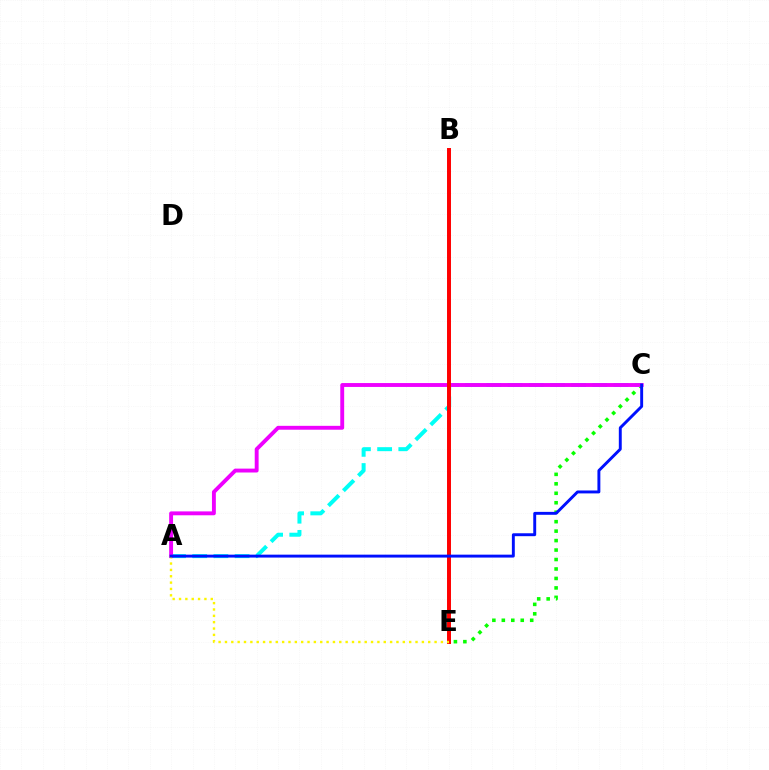{('C', 'E'): [{'color': '#08ff00', 'line_style': 'dotted', 'thickness': 2.57}], ('A', 'C'): [{'color': '#00fff6', 'line_style': 'dashed', 'thickness': 2.88}, {'color': '#ee00ff', 'line_style': 'solid', 'thickness': 2.8}, {'color': '#0010ff', 'line_style': 'solid', 'thickness': 2.1}], ('B', 'E'): [{'color': '#ff0000', 'line_style': 'solid', 'thickness': 2.85}], ('A', 'E'): [{'color': '#fcf500', 'line_style': 'dotted', 'thickness': 1.73}]}